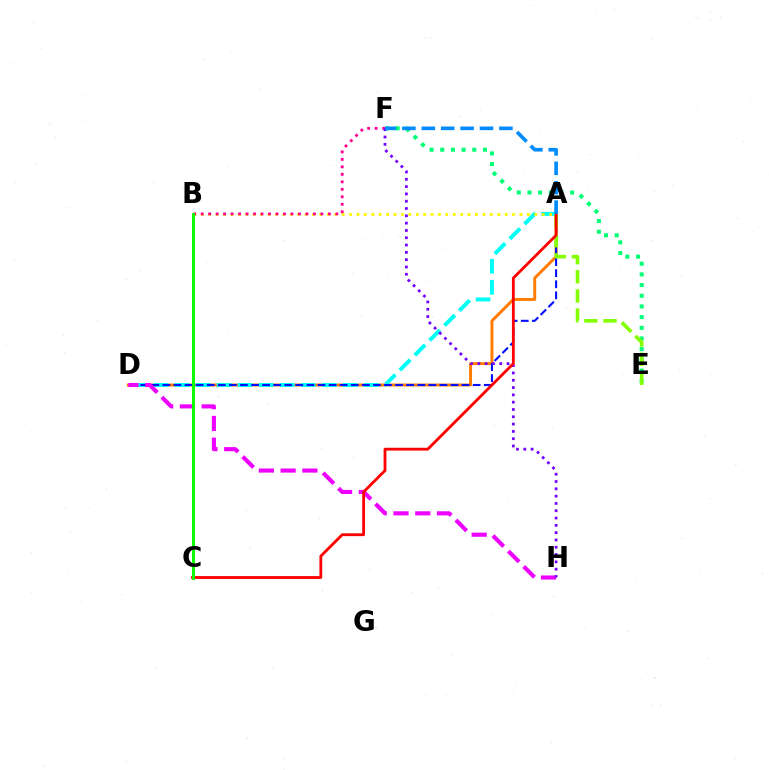{('A', 'D'): [{'color': '#ff7c00', 'line_style': 'solid', 'thickness': 2.12}, {'color': '#00fff6', 'line_style': 'dashed', 'thickness': 2.86}, {'color': '#0010ff', 'line_style': 'dashed', 'thickness': 1.51}], ('A', 'B'): [{'color': '#fcf500', 'line_style': 'dotted', 'thickness': 2.01}], ('B', 'F'): [{'color': '#ff0094', 'line_style': 'dotted', 'thickness': 2.03}], ('D', 'H'): [{'color': '#ee00ff', 'line_style': 'dashed', 'thickness': 2.96}], ('E', 'F'): [{'color': '#00ff74', 'line_style': 'dotted', 'thickness': 2.9}], ('F', 'H'): [{'color': '#7200ff', 'line_style': 'dotted', 'thickness': 1.98}], ('A', 'E'): [{'color': '#84ff00', 'line_style': 'dashed', 'thickness': 2.6}], ('A', 'C'): [{'color': '#ff0000', 'line_style': 'solid', 'thickness': 2.02}], ('B', 'C'): [{'color': '#08ff00', 'line_style': 'solid', 'thickness': 2.1}], ('A', 'F'): [{'color': '#008cff', 'line_style': 'dashed', 'thickness': 2.64}]}